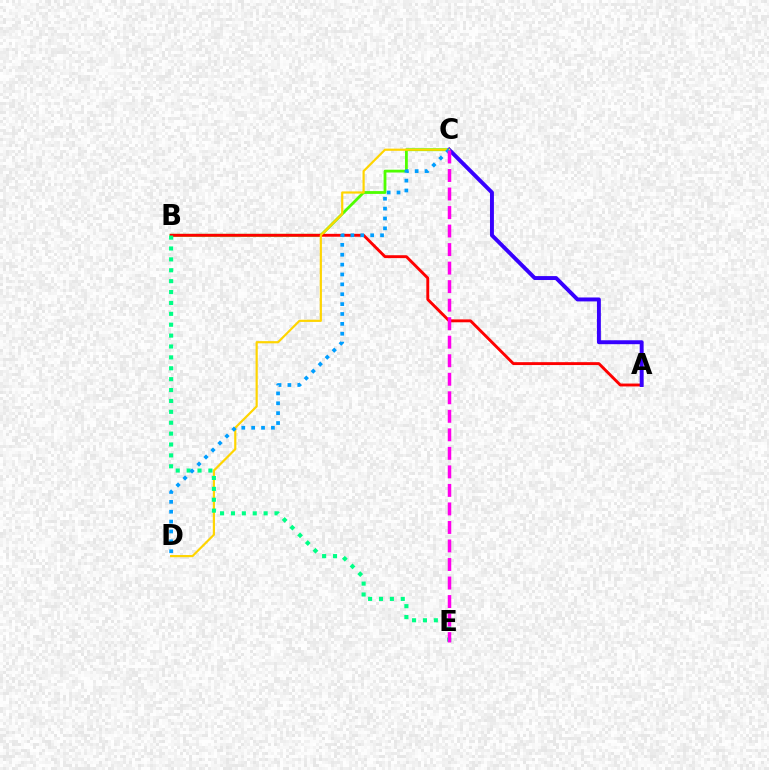{('B', 'C'): [{'color': '#4fff00', 'line_style': 'solid', 'thickness': 2.02}], ('A', 'B'): [{'color': '#ff0000', 'line_style': 'solid', 'thickness': 2.08}], ('A', 'C'): [{'color': '#3700ff', 'line_style': 'solid', 'thickness': 2.83}], ('C', 'D'): [{'color': '#ffd500', 'line_style': 'solid', 'thickness': 1.57}, {'color': '#009eff', 'line_style': 'dotted', 'thickness': 2.68}], ('B', 'E'): [{'color': '#00ff86', 'line_style': 'dotted', 'thickness': 2.96}], ('C', 'E'): [{'color': '#ff00ed', 'line_style': 'dashed', 'thickness': 2.52}]}